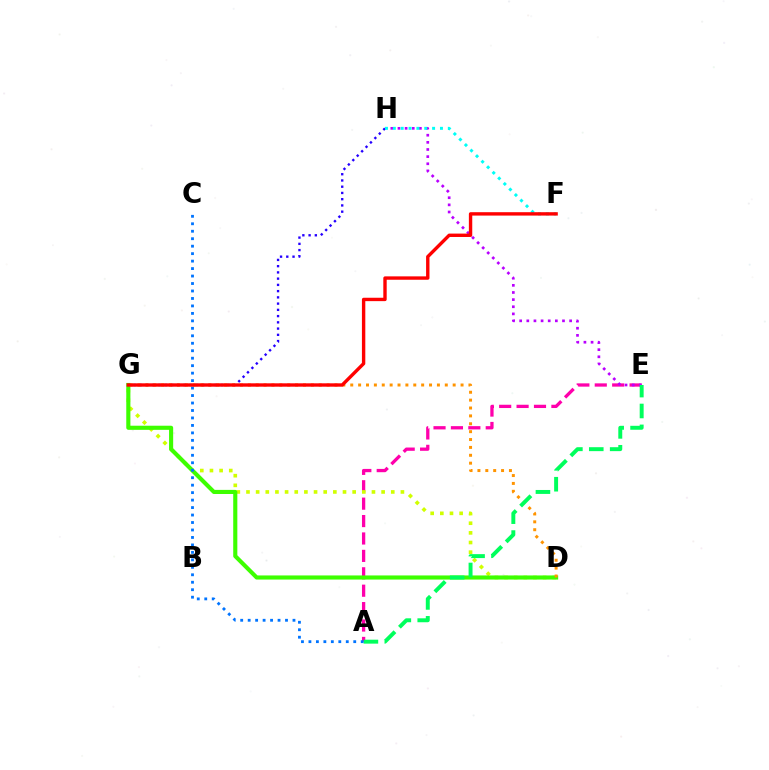{('G', 'H'): [{'color': '#2500ff', 'line_style': 'dotted', 'thickness': 1.7}], ('A', 'E'): [{'color': '#ff00ac', 'line_style': 'dashed', 'thickness': 2.36}, {'color': '#00ff5c', 'line_style': 'dashed', 'thickness': 2.84}], ('D', 'G'): [{'color': '#d1ff00', 'line_style': 'dotted', 'thickness': 2.62}, {'color': '#3dff00', 'line_style': 'solid', 'thickness': 2.96}, {'color': '#ff9400', 'line_style': 'dotted', 'thickness': 2.14}], ('E', 'H'): [{'color': '#b900ff', 'line_style': 'dotted', 'thickness': 1.94}], ('F', 'H'): [{'color': '#00fff6', 'line_style': 'dotted', 'thickness': 2.13}], ('A', 'C'): [{'color': '#0074ff', 'line_style': 'dotted', 'thickness': 2.03}], ('F', 'G'): [{'color': '#ff0000', 'line_style': 'solid', 'thickness': 2.44}]}